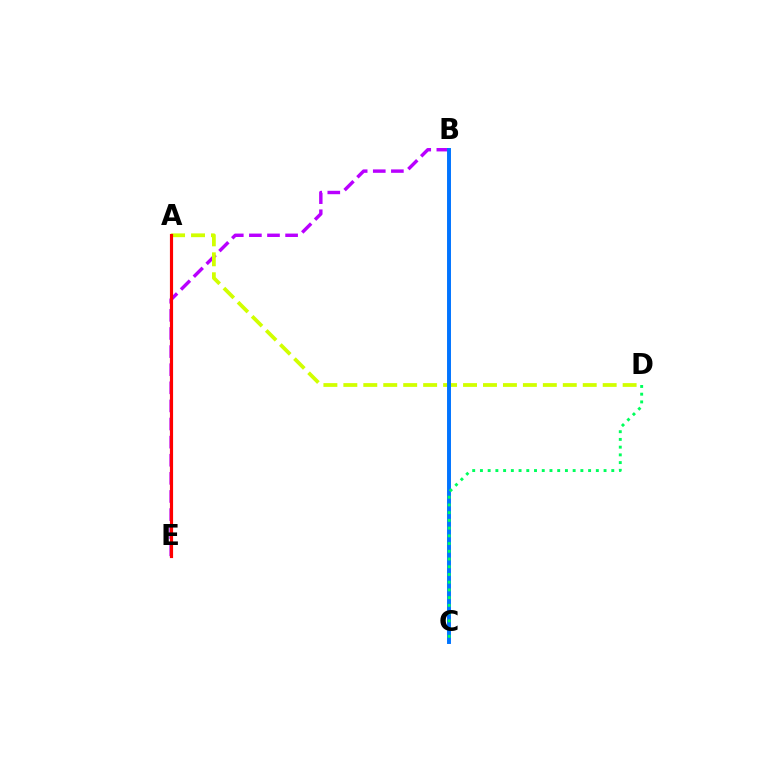{('B', 'E'): [{'color': '#b900ff', 'line_style': 'dashed', 'thickness': 2.46}], ('A', 'D'): [{'color': '#d1ff00', 'line_style': 'dashed', 'thickness': 2.71}], ('B', 'C'): [{'color': '#0074ff', 'line_style': 'solid', 'thickness': 2.83}], ('A', 'E'): [{'color': '#ff0000', 'line_style': 'solid', 'thickness': 2.28}], ('C', 'D'): [{'color': '#00ff5c', 'line_style': 'dotted', 'thickness': 2.1}]}